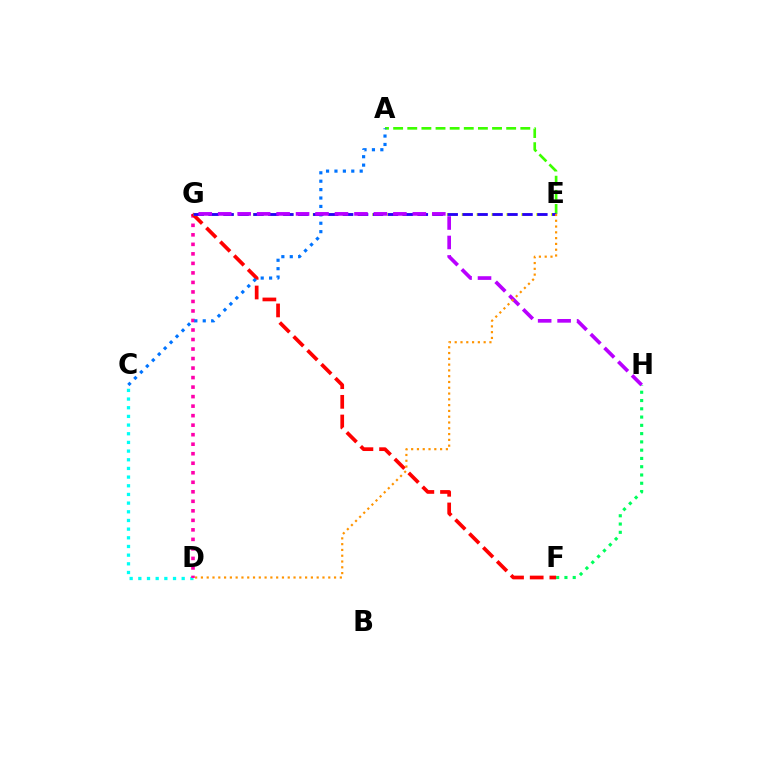{('C', 'D'): [{'color': '#00fff6', 'line_style': 'dotted', 'thickness': 2.36}], ('D', 'G'): [{'color': '#ff00ac', 'line_style': 'dotted', 'thickness': 2.59}], ('F', 'H'): [{'color': '#00ff5c', 'line_style': 'dotted', 'thickness': 2.25}], ('F', 'G'): [{'color': '#ff0000', 'line_style': 'dashed', 'thickness': 2.67}], ('A', 'E'): [{'color': '#3dff00', 'line_style': 'dashed', 'thickness': 1.92}], ('A', 'C'): [{'color': '#0074ff', 'line_style': 'dotted', 'thickness': 2.28}], ('E', 'G'): [{'color': '#d1ff00', 'line_style': 'dashed', 'thickness': 2.02}, {'color': '#2500ff', 'line_style': 'dashed', 'thickness': 2.03}], ('G', 'H'): [{'color': '#b900ff', 'line_style': 'dashed', 'thickness': 2.64}], ('D', 'E'): [{'color': '#ff9400', 'line_style': 'dotted', 'thickness': 1.57}]}